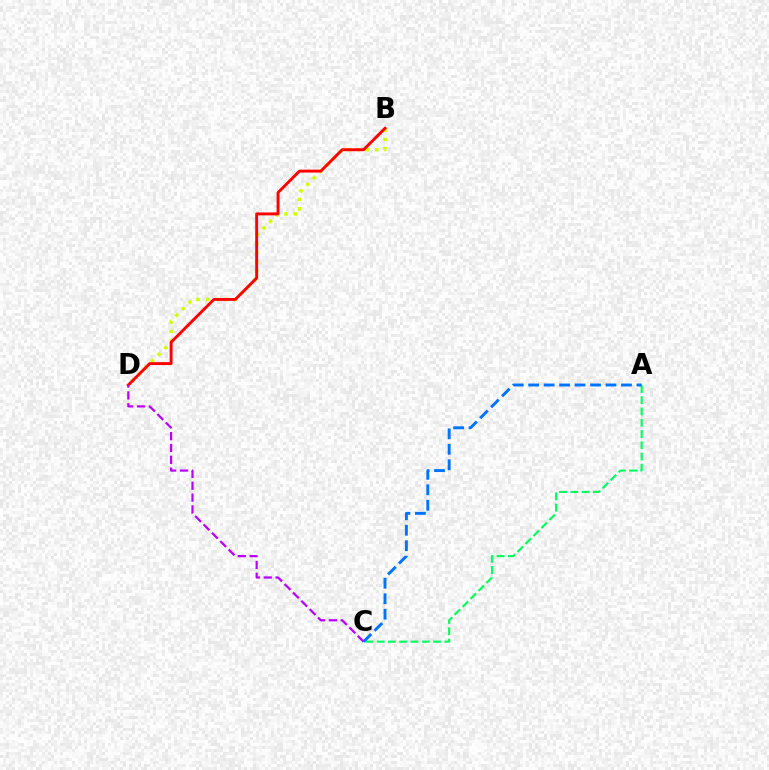{('A', 'C'): [{'color': '#00ff5c', 'line_style': 'dashed', 'thickness': 1.53}, {'color': '#0074ff', 'line_style': 'dashed', 'thickness': 2.1}], ('B', 'D'): [{'color': '#d1ff00', 'line_style': 'dotted', 'thickness': 2.52}, {'color': '#ff0000', 'line_style': 'solid', 'thickness': 2.09}], ('C', 'D'): [{'color': '#b900ff', 'line_style': 'dashed', 'thickness': 1.61}]}